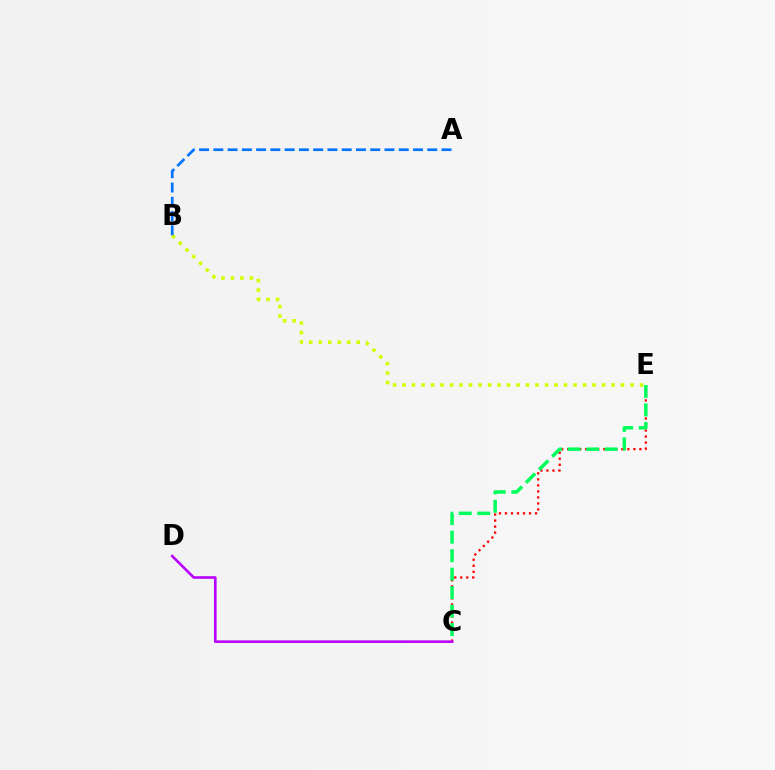{('C', 'E'): [{'color': '#ff0000', 'line_style': 'dotted', 'thickness': 1.64}, {'color': '#00ff5c', 'line_style': 'dashed', 'thickness': 2.51}], ('B', 'E'): [{'color': '#d1ff00', 'line_style': 'dotted', 'thickness': 2.58}], ('C', 'D'): [{'color': '#b900ff', 'line_style': 'solid', 'thickness': 1.89}], ('A', 'B'): [{'color': '#0074ff', 'line_style': 'dashed', 'thickness': 1.94}]}